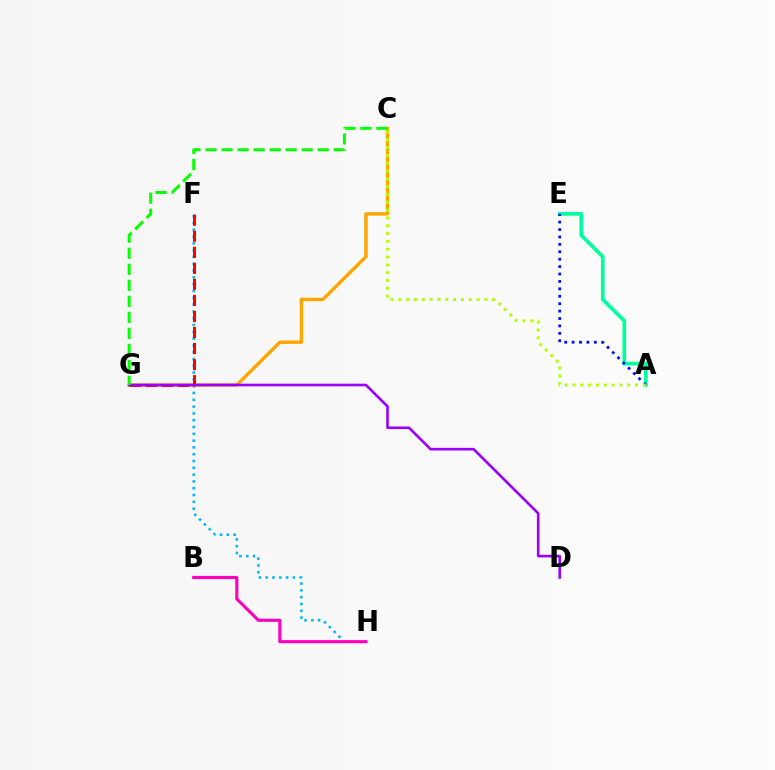{('A', 'E'): [{'color': '#00ff9d', 'line_style': 'solid', 'thickness': 2.64}, {'color': '#0010ff', 'line_style': 'dotted', 'thickness': 2.01}], ('F', 'H'): [{'color': '#00b5ff', 'line_style': 'dotted', 'thickness': 1.85}], ('C', 'G'): [{'color': '#ffa500', 'line_style': 'solid', 'thickness': 2.44}, {'color': '#08ff00', 'line_style': 'dashed', 'thickness': 2.18}], ('F', 'G'): [{'color': '#ff0000', 'line_style': 'dashed', 'thickness': 2.18}], ('D', 'G'): [{'color': '#9b00ff', 'line_style': 'solid', 'thickness': 1.89}], ('B', 'H'): [{'color': '#ff00bd', 'line_style': 'solid', 'thickness': 2.25}], ('A', 'C'): [{'color': '#b3ff00', 'line_style': 'dotted', 'thickness': 2.12}]}